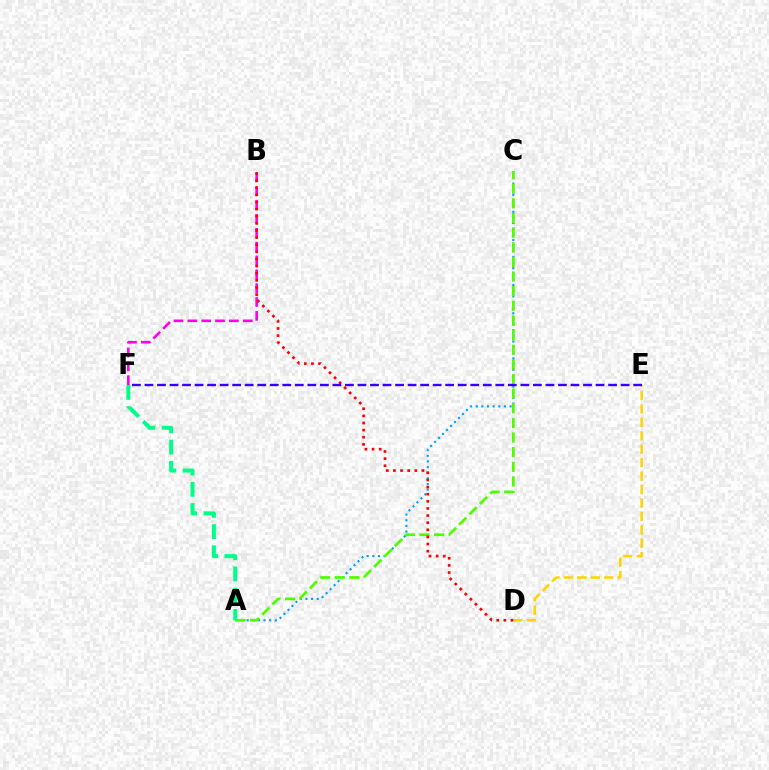{('A', 'C'): [{'color': '#009eff', 'line_style': 'dotted', 'thickness': 1.53}, {'color': '#4fff00', 'line_style': 'dashed', 'thickness': 1.99}], ('B', 'F'): [{'color': '#ff00ed', 'line_style': 'dashed', 'thickness': 1.88}], ('D', 'E'): [{'color': '#ffd500', 'line_style': 'dashed', 'thickness': 1.83}], ('B', 'D'): [{'color': '#ff0000', 'line_style': 'dotted', 'thickness': 1.94}], ('E', 'F'): [{'color': '#3700ff', 'line_style': 'dashed', 'thickness': 1.7}], ('A', 'F'): [{'color': '#00ff86', 'line_style': 'dashed', 'thickness': 2.88}]}